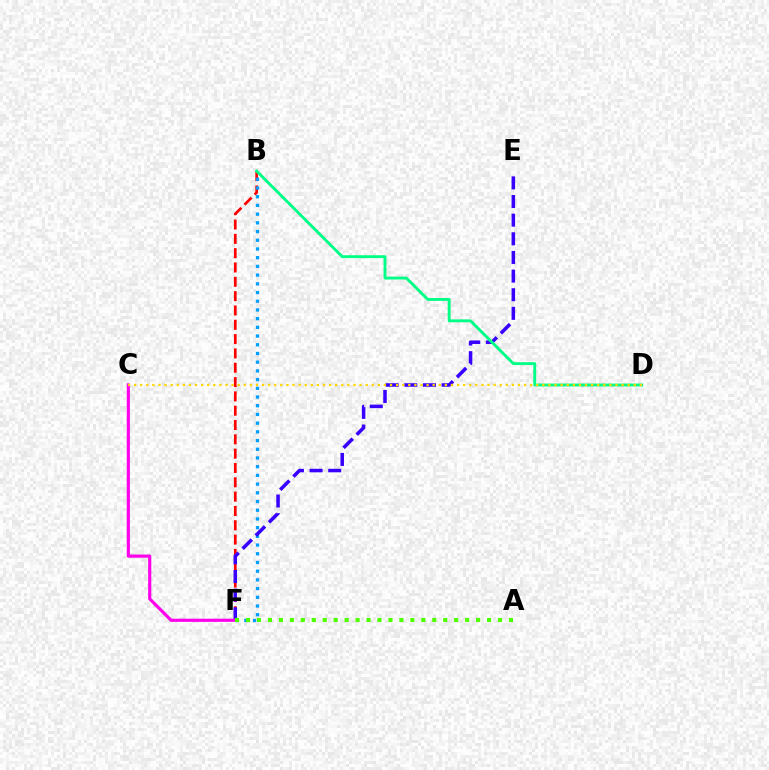{('B', 'F'): [{'color': '#ff0000', 'line_style': 'dashed', 'thickness': 1.95}, {'color': '#009eff', 'line_style': 'dotted', 'thickness': 2.37}], ('E', 'F'): [{'color': '#3700ff', 'line_style': 'dashed', 'thickness': 2.53}], ('C', 'F'): [{'color': '#ff00ed', 'line_style': 'solid', 'thickness': 2.28}], ('A', 'F'): [{'color': '#4fff00', 'line_style': 'dotted', 'thickness': 2.98}], ('B', 'D'): [{'color': '#00ff86', 'line_style': 'solid', 'thickness': 2.07}], ('C', 'D'): [{'color': '#ffd500', 'line_style': 'dotted', 'thickness': 1.66}]}